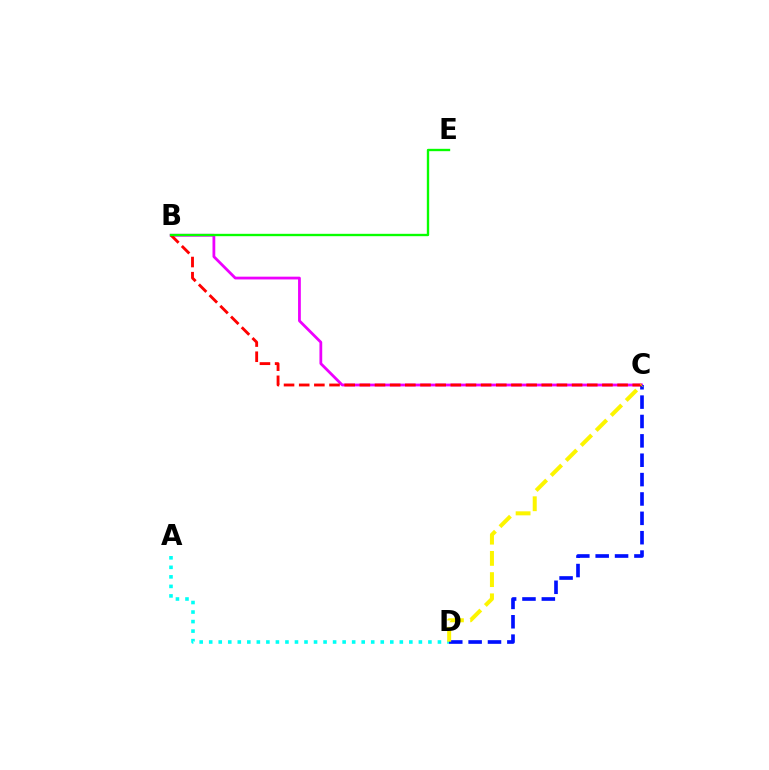{('B', 'C'): [{'color': '#ee00ff', 'line_style': 'solid', 'thickness': 2.0}, {'color': '#ff0000', 'line_style': 'dashed', 'thickness': 2.06}], ('A', 'D'): [{'color': '#00fff6', 'line_style': 'dotted', 'thickness': 2.59}], ('C', 'D'): [{'color': '#0010ff', 'line_style': 'dashed', 'thickness': 2.63}, {'color': '#fcf500', 'line_style': 'dashed', 'thickness': 2.88}], ('B', 'E'): [{'color': '#08ff00', 'line_style': 'solid', 'thickness': 1.7}]}